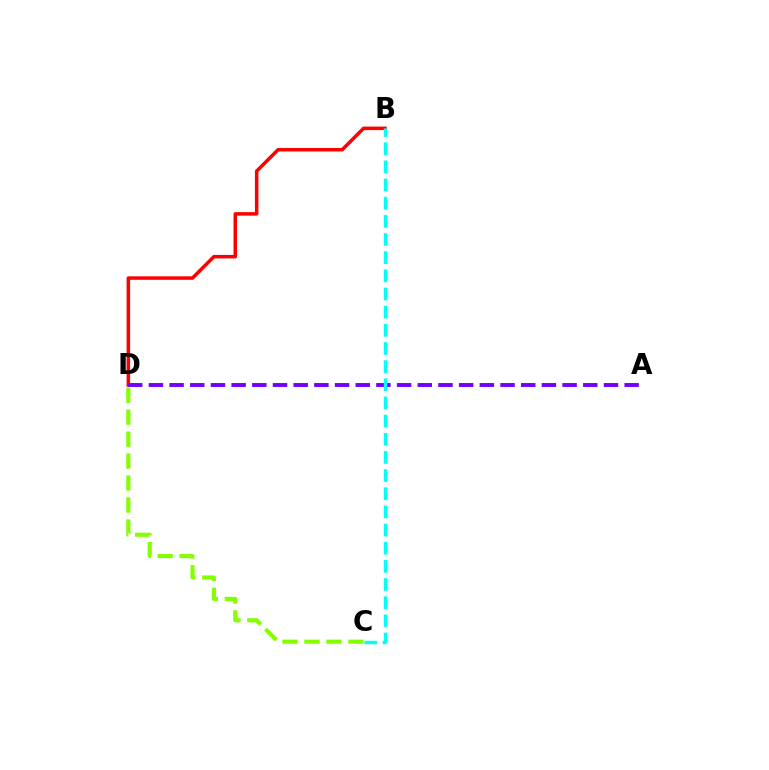{('B', 'D'): [{'color': '#ff0000', 'line_style': 'solid', 'thickness': 2.52}], ('A', 'D'): [{'color': '#7200ff', 'line_style': 'dashed', 'thickness': 2.81}], ('C', 'D'): [{'color': '#84ff00', 'line_style': 'dashed', 'thickness': 2.99}], ('B', 'C'): [{'color': '#00fff6', 'line_style': 'dashed', 'thickness': 2.47}]}